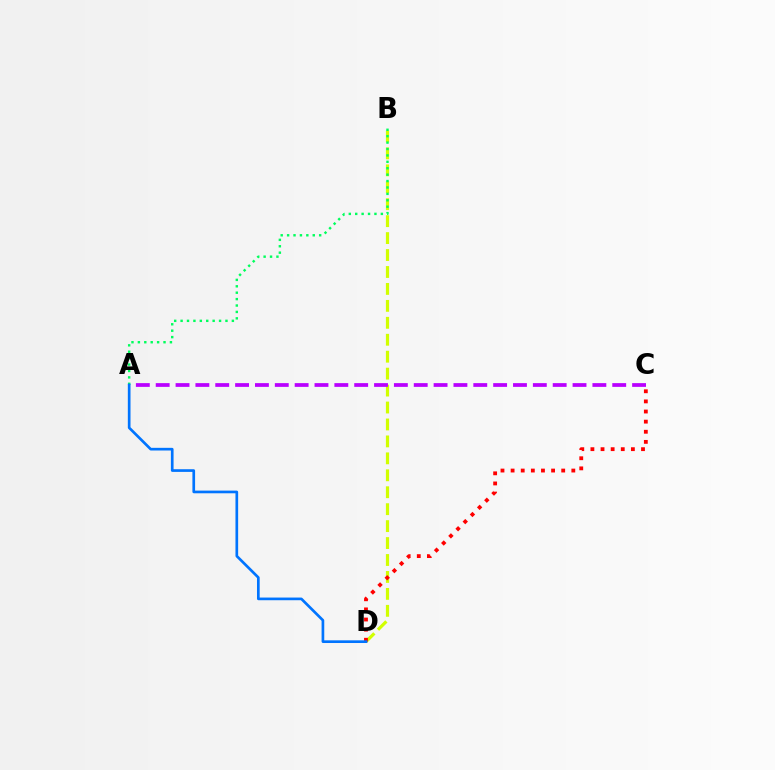{('B', 'D'): [{'color': '#d1ff00', 'line_style': 'dashed', 'thickness': 2.3}], ('A', 'C'): [{'color': '#b900ff', 'line_style': 'dashed', 'thickness': 2.7}], ('A', 'B'): [{'color': '#00ff5c', 'line_style': 'dotted', 'thickness': 1.74}], ('C', 'D'): [{'color': '#ff0000', 'line_style': 'dotted', 'thickness': 2.75}], ('A', 'D'): [{'color': '#0074ff', 'line_style': 'solid', 'thickness': 1.93}]}